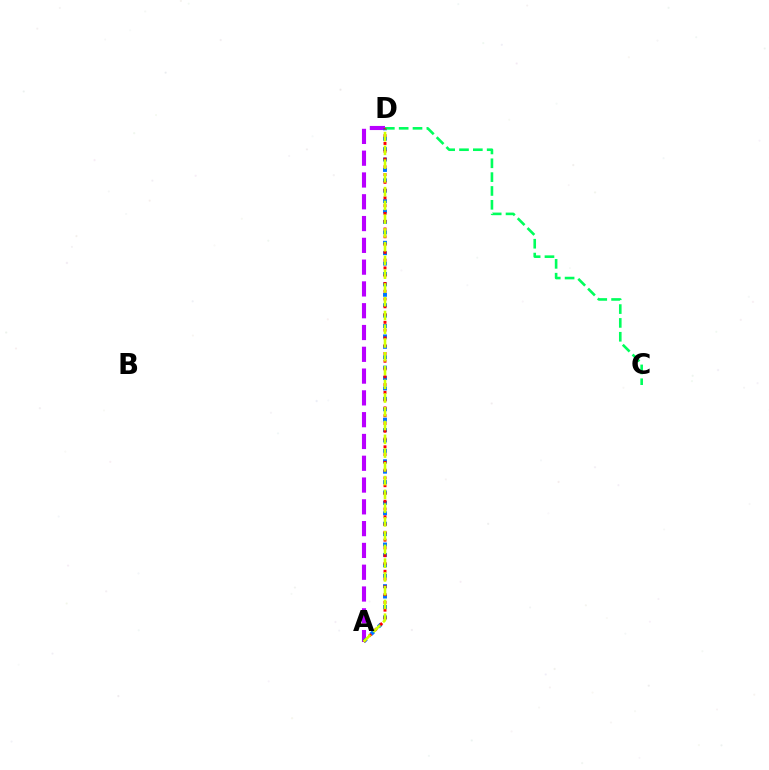{('A', 'D'): [{'color': '#b900ff', 'line_style': 'dashed', 'thickness': 2.96}, {'color': '#0074ff', 'line_style': 'dotted', 'thickness': 2.83}, {'color': '#ff0000', 'line_style': 'dotted', 'thickness': 2.11}, {'color': '#d1ff00', 'line_style': 'dashed', 'thickness': 1.87}], ('C', 'D'): [{'color': '#00ff5c', 'line_style': 'dashed', 'thickness': 1.88}]}